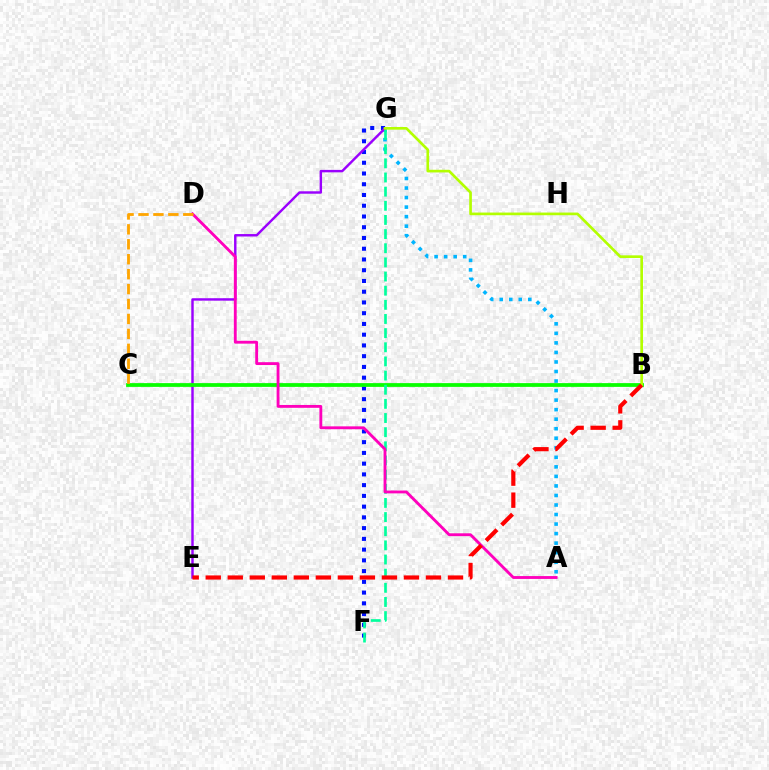{('F', 'G'): [{'color': '#0010ff', 'line_style': 'dotted', 'thickness': 2.92}, {'color': '#00ff9d', 'line_style': 'dashed', 'thickness': 1.92}], ('A', 'G'): [{'color': '#00b5ff', 'line_style': 'dotted', 'thickness': 2.59}], ('E', 'G'): [{'color': '#9b00ff', 'line_style': 'solid', 'thickness': 1.76}], ('B', 'C'): [{'color': '#08ff00', 'line_style': 'solid', 'thickness': 2.7}], ('A', 'D'): [{'color': '#ff00bd', 'line_style': 'solid', 'thickness': 2.05}], ('B', 'G'): [{'color': '#b3ff00', 'line_style': 'solid', 'thickness': 1.92}], ('C', 'D'): [{'color': '#ffa500', 'line_style': 'dashed', 'thickness': 2.03}], ('B', 'E'): [{'color': '#ff0000', 'line_style': 'dashed', 'thickness': 2.99}]}